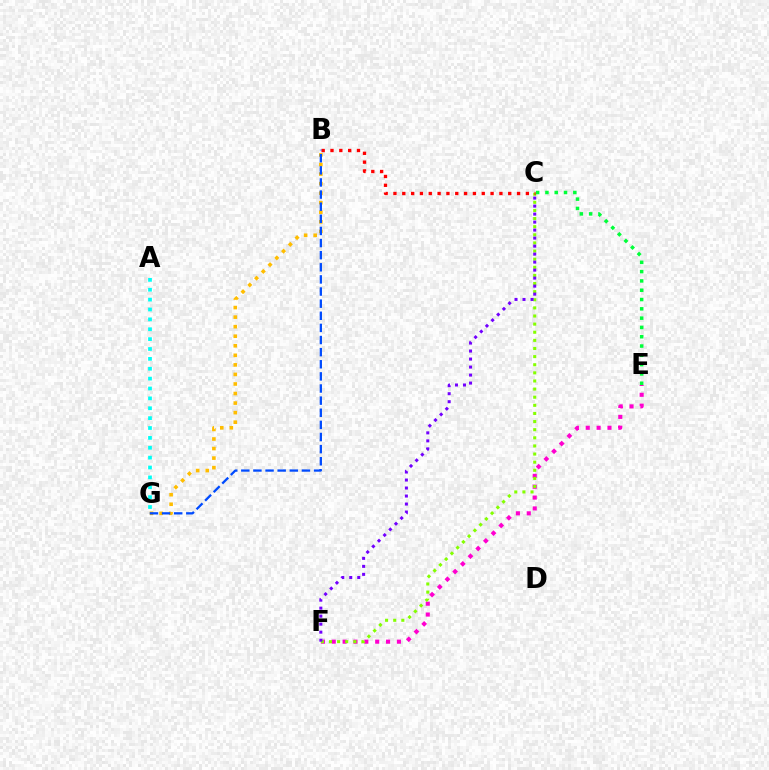{('E', 'F'): [{'color': '#ff00cf', 'line_style': 'dotted', 'thickness': 2.95}], ('C', 'F'): [{'color': '#84ff00', 'line_style': 'dotted', 'thickness': 2.21}, {'color': '#7200ff', 'line_style': 'dotted', 'thickness': 2.17}], ('B', 'G'): [{'color': '#ffbd00', 'line_style': 'dotted', 'thickness': 2.6}, {'color': '#004bff', 'line_style': 'dashed', 'thickness': 1.65}], ('C', 'E'): [{'color': '#00ff39', 'line_style': 'dotted', 'thickness': 2.53}], ('A', 'G'): [{'color': '#00fff6', 'line_style': 'dotted', 'thickness': 2.68}], ('B', 'C'): [{'color': '#ff0000', 'line_style': 'dotted', 'thickness': 2.4}]}